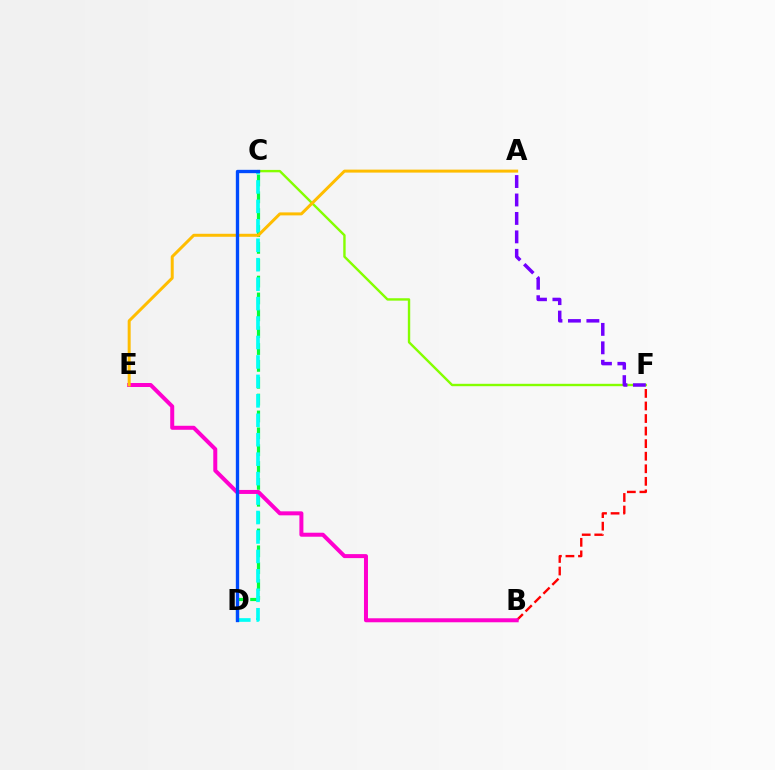{('C', 'D'): [{'color': '#00ff39', 'line_style': 'dashed', 'thickness': 2.29}, {'color': '#00fff6', 'line_style': 'dashed', 'thickness': 2.64}, {'color': '#004bff', 'line_style': 'solid', 'thickness': 2.4}], ('B', 'F'): [{'color': '#ff0000', 'line_style': 'dashed', 'thickness': 1.71}], ('B', 'E'): [{'color': '#ff00cf', 'line_style': 'solid', 'thickness': 2.88}], ('C', 'F'): [{'color': '#84ff00', 'line_style': 'solid', 'thickness': 1.72}], ('A', 'E'): [{'color': '#ffbd00', 'line_style': 'solid', 'thickness': 2.15}], ('A', 'F'): [{'color': '#7200ff', 'line_style': 'dashed', 'thickness': 2.51}]}